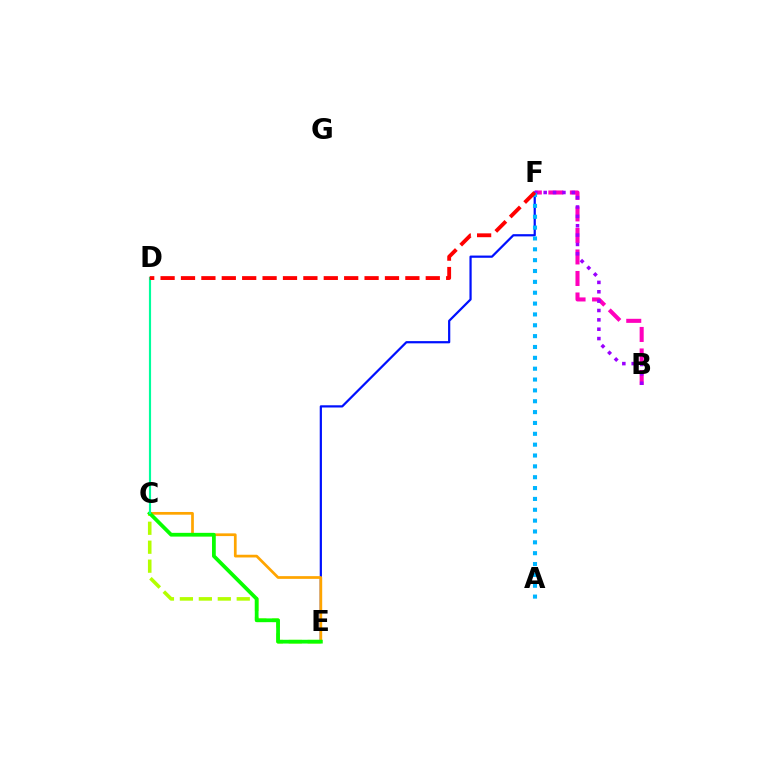{('B', 'F'): [{'color': '#ff00bd', 'line_style': 'dashed', 'thickness': 2.92}, {'color': '#9b00ff', 'line_style': 'dotted', 'thickness': 2.54}], ('E', 'F'): [{'color': '#0010ff', 'line_style': 'solid', 'thickness': 1.6}], ('C', 'E'): [{'color': '#ffa500', 'line_style': 'solid', 'thickness': 1.96}, {'color': '#b3ff00', 'line_style': 'dashed', 'thickness': 2.58}, {'color': '#08ff00', 'line_style': 'solid', 'thickness': 2.7}], ('C', 'D'): [{'color': '#00ff9d', 'line_style': 'solid', 'thickness': 1.55}], ('A', 'F'): [{'color': '#00b5ff', 'line_style': 'dotted', 'thickness': 2.95}], ('D', 'F'): [{'color': '#ff0000', 'line_style': 'dashed', 'thickness': 2.77}]}